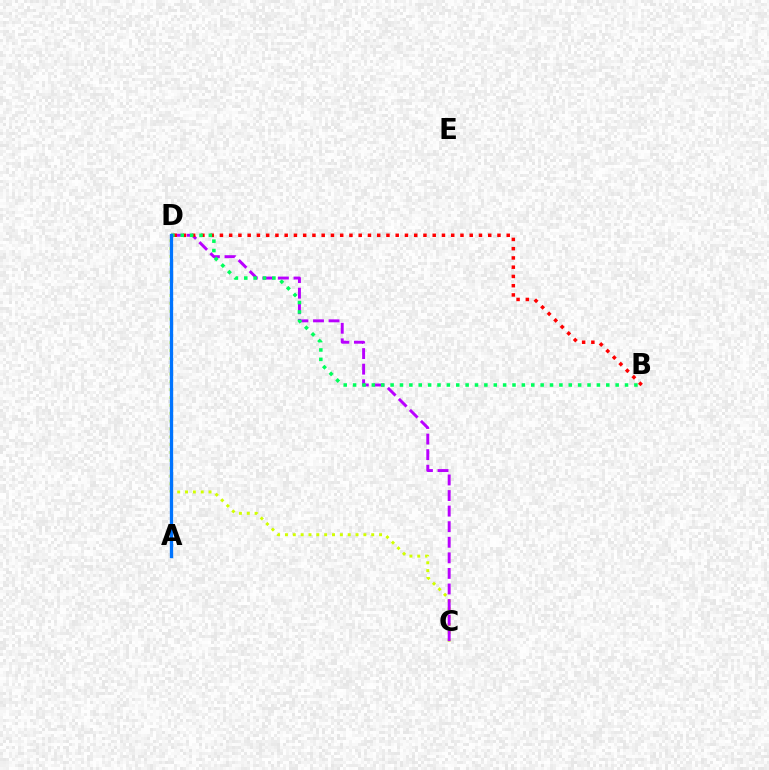{('C', 'D'): [{'color': '#d1ff00', 'line_style': 'dotted', 'thickness': 2.13}, {'color': '#b900ff', 'line_style': 'dashed', 'thickness': 2.12}], ('B', 'D'): [{'color': '#ff0000', 'line_style': 'dotted', 'thickness': 2.51}, {'color': '#00ff5c', 'line_style': 'dotted', 'thickness': 2.55}], ('A', 'D'): [{'color': '#0074ff', 'line_style': 'solid', 'thickness': 2.38}]}